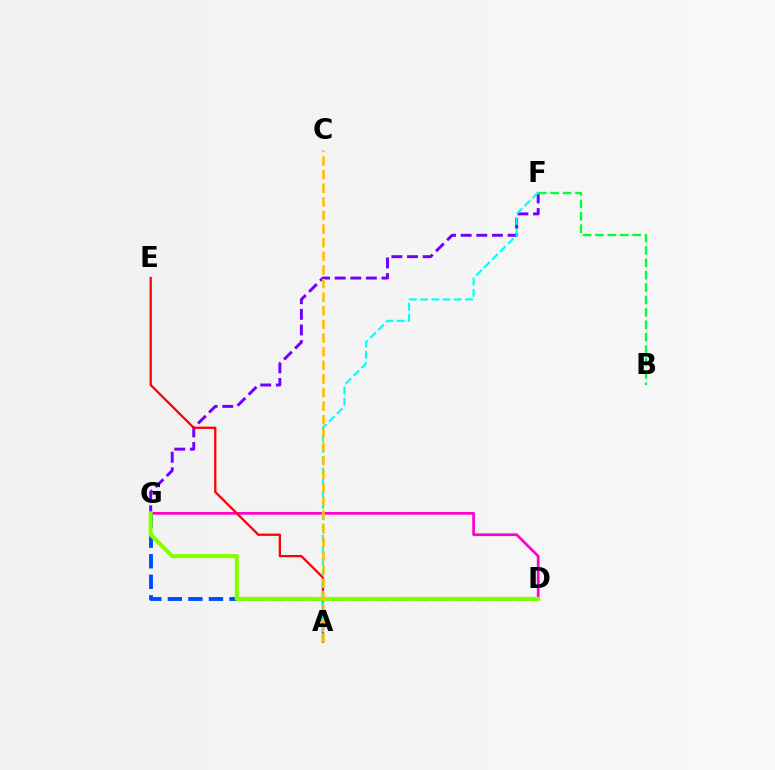{('F', 'G'): [{'color': '#7200ff', 'line_style': 'dashed', 'thickness': 2.12}], ('D', 'G'): [{'color': '#ff00cf', 'line_style': 'solid', 'thickness': 1.96}, {'color': '#004bff', 'line_style': 'dashed', 'thickness': 2.79}, {'color': '#84ff00', 'line_style': 'solid', 'thickness': 2.93}], ('A', 'E'): [{'color': '#ff0000', 'line_style': 'solid', 'thickness': 1.64}], ('B', 'F'): [{'color': '#00ff39', 'line_style': 'dashed', 'thickness': 1.68}], ('A', 'F'): [{'color': '#00fff6', 'line_style': 'dashed', 'thickness': 1.52}], ('A', 'C'): [{'color': '#ffbd00', 'line_style': 'dashed', 'thickness': 1.85}]}